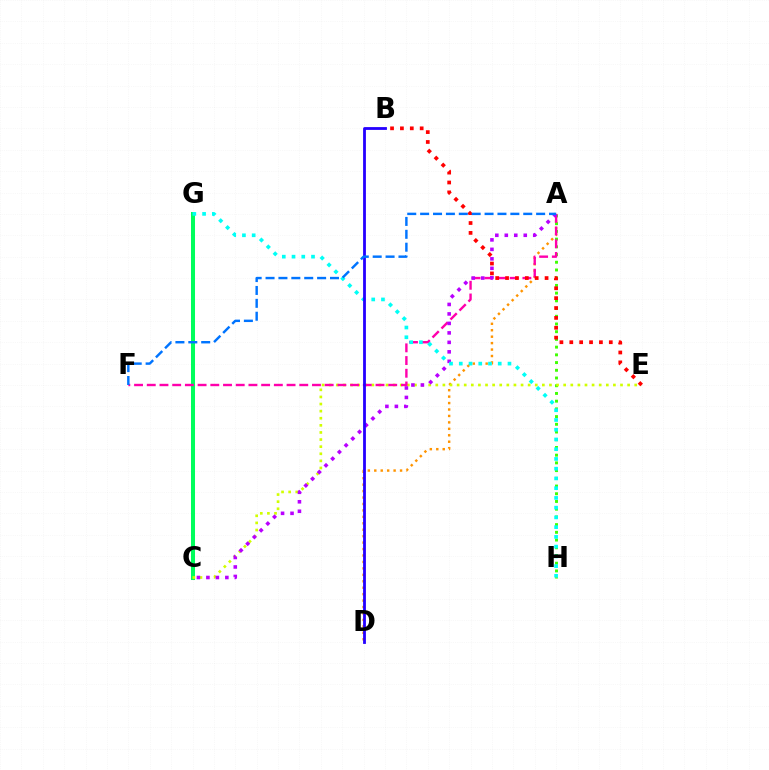{('C', 'G'): [{'color': '#00ff5c', 'line_style': 'solid', 'thickness': 2.9}], ('A', 'D'): [{'color': '#ff9400', 'line_style': 'dotted', 'thickness': 1.75}], ('A', 'H'): [{'color': '#3dff00', 'line_style': 'dotted', 'thickness': 2.1}], ('C', 'E'): [{'color': '#d1ff00', 'line_style': 'dotted', 'thickness': 1.93}], ('A', 'F'): [{'color': '#ff00ac', 'line_style': 'dashed', 'thickness': 1.73}, {'color': '#0074ff', 'line_style': 'dashed', 'thickness': 1.75}], ('B', 'E'): [{'color': '#ff0000', 'line_style': 'dotted', 'thickness': 2.68}], ('A', 'C'): [{'color': '#b900ff', 'line_style': 'dotted', 'thickness': 2.58}], ('G', 'H'): [{'color': '#00fff6', 'line_style': 'dotted', 'thickness': 2.65}], ('B', 'D'): [{'color': '#2500ff', 'line_style': 'solid', 'thickness': 2.02}]}